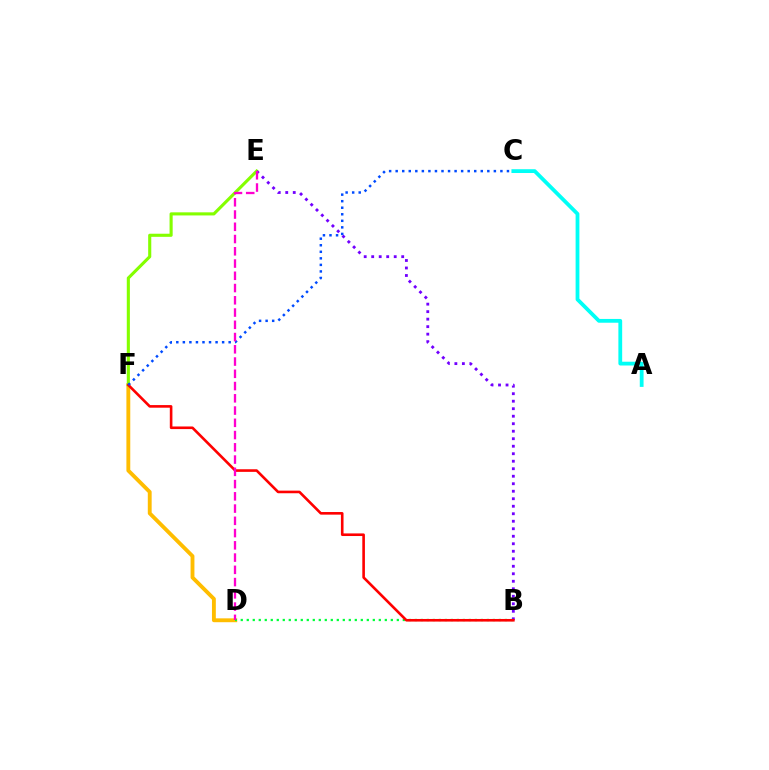{('D', 'F'): [{'color': '#ffbd00', 'line_style': 'solid', 'thickness': 2.78}], ('E', 'F'): [{'color': '#84ff00', 'line_style': 'solid', 'thickness': 2.24}], ('B', 'E'): [{'color': '#7200ff', 'line_style': 'dotted', 'thickness': 2.04}], ('B', 'D'): [{'color': '#00ff39', 'line_style': 'dotted', 'thickness': 1.63}], ('B', 'F'): [{'color': '#ff0000', 'line_style': 'solid', 'thickness': 1.88}], ('C', 'F'): [{'color': '#004bff', 'line_style': 'dotted', 'thickness': 1.78}], ('A', 'C'): [{'color': '#00fff6', 'line_style': 'solid', 'thickness': 2.73}], ('D', 'E'): [{'color': '#ff00cf', 'line_style': 'dashed', 'thickness': 1.66}]}